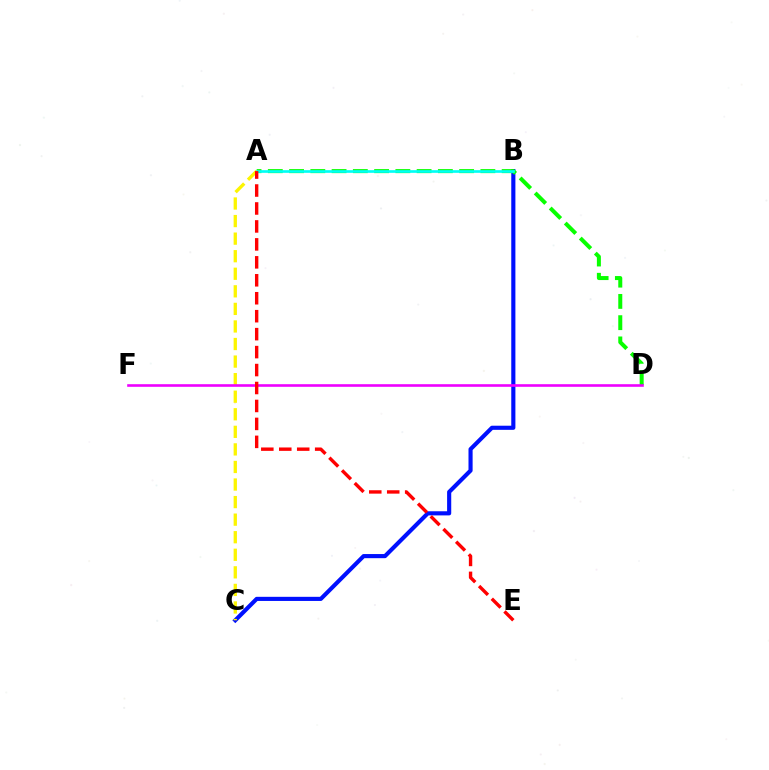{('B', 'C'): [{'color': '#0010ff', 'line_style': 'solid', 'thickness': 2.97}], ('A', 'D'): [{'color': '#08ff00', 'line_style': 'dashed', 'thickness': 2.89}], ('A', 'B'): [{'color': '#00fff6', 'line_style': 'solid', 'thickness': 1.92}], ('A', 'C'): [{'color': '#fcf500', 'line_style': 'dashed', 'thickness': 2.39}], ('D', 'F'): [{'color': '#ee00ff', 'line_style': 'solid', 'thickness': 1.88}], ('A', 'E'): [{'color': '#ff0000', 'line_style': 'dashed', 'thickness': 2.44}]}